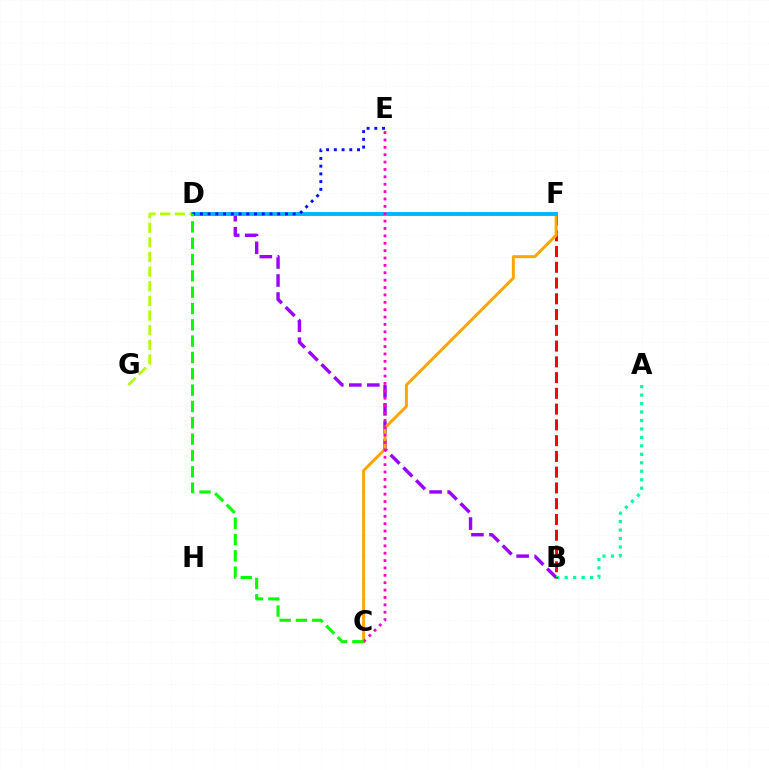{('B', 'D'): [{'color': '#9b00ff', 'line_style': 'dashed', 'thickness': 2.45}], ('A', 'B'): [{'color': '#00ff9d', 'line_style': 'dotted', 'thickness': 2.3}], ('D', 'G'): [{'color': '#b3ff00', 'line_style': 'dashed', 'thickness': 1.99}], ('B', 'F'): [{'color': '#ff0000', 'line_style': 'dashed', 'thickness': 2.14}], ('C', 'F'): [{'color': '#ffa500', 'line_style': 'solid', 'thickness': 2.13}], ('D', 'F'): [{'color': '#00b5ff', 'line_style': 'solid', 'thickness': 2.78}], ('D', 'E'): [{'color': '#0010ff', 'line_style': 'dotted', 'thickness': 2.1}], ('C', 'E'): [{'color': '#ff00bd', 'line_style': 'dotted', 'thickness': 2.0}], ('C', 'D'): [{'color': '#08ff00', 'line_style': 'dashed', 'thickness': 2.22}]}